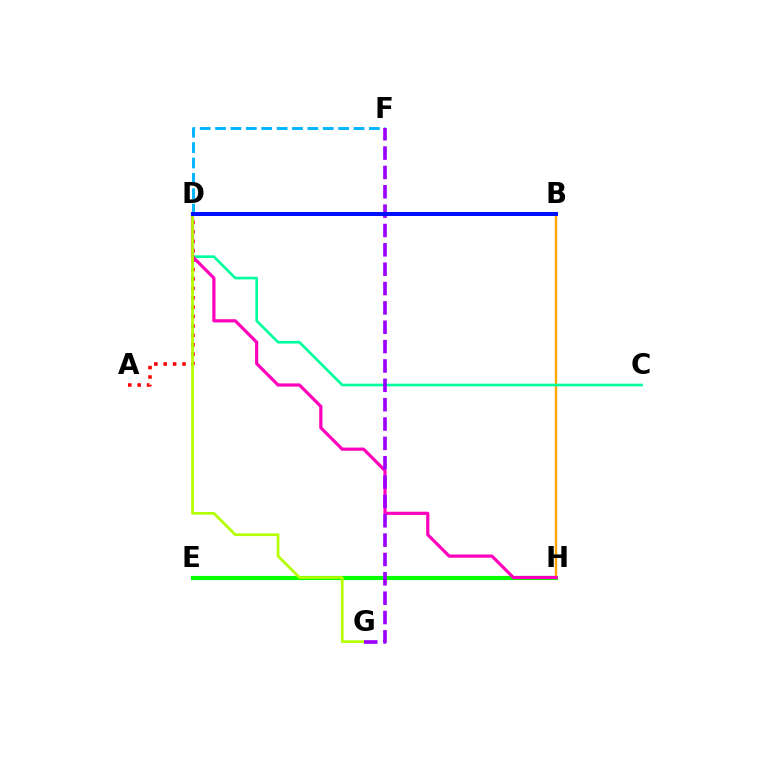{('E', 'H'): [{'color': '#08ff00', 'line_style': 'solid', 'thickness': 2.98}], ('B', 'H'): [{'color': '#ffa500', 'line_style': 'solid', 'thickness': 1.67}], ('D', 'F'): [{'color': '#00b5ff', 'line_style': 'dashed', 'thickness': 2.09}], ('C', 'D'): [{'color': '#00ff9d', 'line_style': 'solid', 'thickness': 1.92}], ('A', 'D'): [{'color': '#ff0000', 'line_style': 'dotted', 'thickness': 2.56}], ('D', 'H'): [{'color': '#ff00bd', 'line_style': 'solid', 'thickness': 2.3}], ('D', 'G'): [{'color': '#b3ff00', 'line_style': 'solid', 'thickness': 1.95}], ('F', 'G'): [{'color': '#9b00ff', 'line_style': 'dashed', 'thickness': 2.63}], ('B', 'D'): [{'color': '#0010ff', 'line_style': 'solid', 'thickness': 2.87}]}